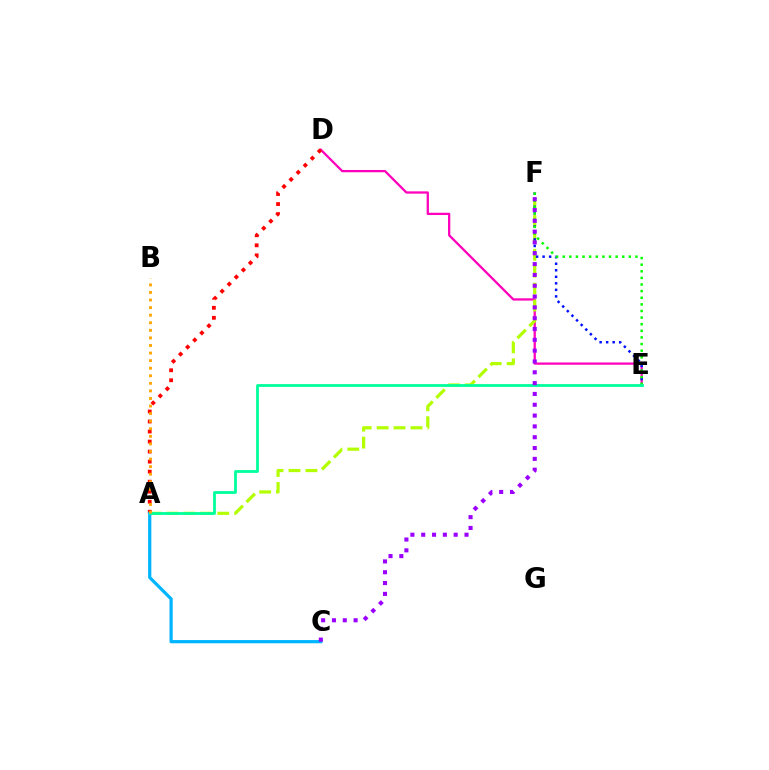{('D', 'E'): [{'color': '#ff00bd', 'line_style': 'solid', 'thickness': 1.64}], ('A', 'F'): [{'color': '#b3ff00', 'line_style': 'dashed', 'thickness': 2.3}], ('A', 'D'): [{'color': '#ff0000', 'line_style': 'dotted', 'thickness': 2.72}], ('E', 'F'): [{'color': '#0010ff', 'line_style': 'dotted', 'thickness': 1.77}, {'color': '#08ff00', 'line_style': 'dotted', 'thickness': 1.8}], ('A', 'C'): [{'color': '#00b5ff', 'line_style': 'solid', 'thickness': 2.32}], ('A', 'E'): [{'color': '#00ff9d', 'line_style': 'solid', 'thickness': 2.02}], ('A', 'B'): [{'color': '#ffa500', 'line_style': 'dotted', 'thickness': 2.06}], ('C', 'F'): [{'color': '#9b00ff', 'line_style': 'dotted', 'thickness': 2.94}]}